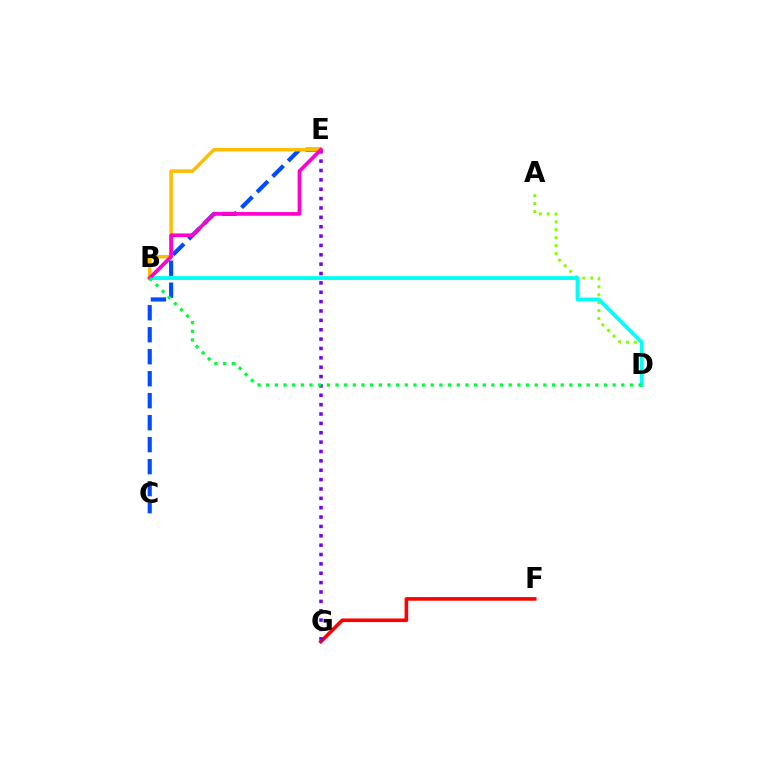{('F', 'G'): [{'color': '#ff0000', 'line_style': 'solid', 'thickness': 2.6}], ('A', 'D'): [{'color': '#84ff00', 'line_style': 'dotted', 'thickness': 2.16}], ('C', 'E'): [{'color': '#004bff', 'line_style': 'dashed', 'thickness': 2.99}], ('B', 'D'): [{'color': '#00fff6', 'line_style': 'solid', 'thickness': 2.74}, {'color': '#00ff39', 'line_style': 'dotted', 'thickness': 2.35}], ('B', 'E'): [{'color': '#ffbd00', 'line_style': 'solid', 'thickness': 2.51}, {'color': '#ff00cf', 'line_style': 'solid', 'thickness': 2.65}], ('E', 'G'): [{'color': '#7200ff', 'line_style': 'dotted', 'thickness': 2.54}]}